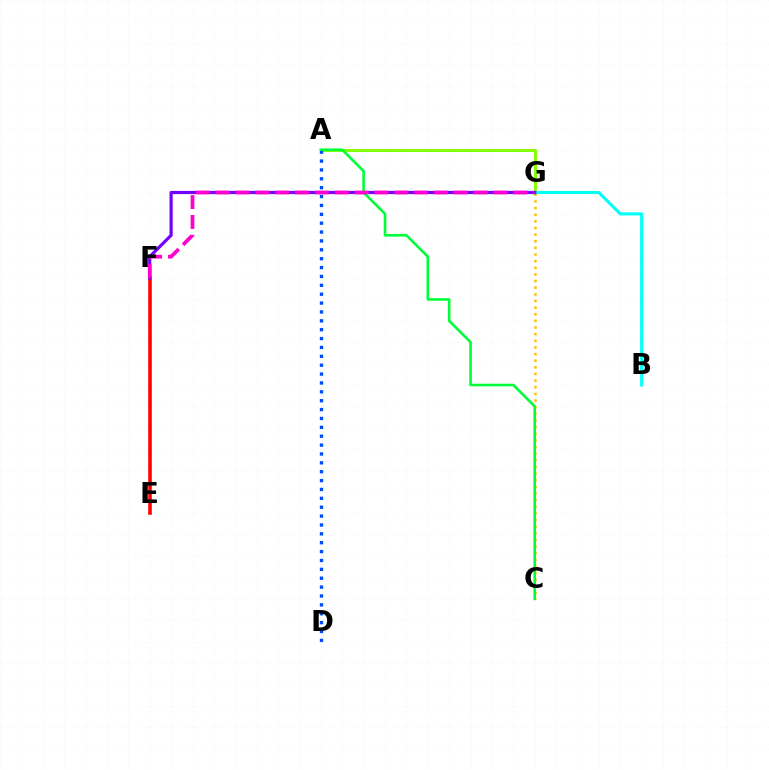{('C', 'G'): [{'color': '#ffbd00', 'line_style': 'dotted', 'thickness': 1.8}], ('A', 'G'): [{'color': '#84ff00', 'line_style': 'solid', 'thickness': 2.15}], ('B', 'G'): [{'color': '#00fff6', 'line_style': 'solid', 'thickness': 2.23}], ('E', 'F'): [{'color': '#ff0000', 'line_style': 'solid', 'thickness': 2.59}], ('F', 'G'): [{'color': '#7200ff', 'line_style': 'solid', 'thickness': 2.28}, {'color': '#ff00cf', 'line_style': 'dashed', 'thickness': 2.7}], ('A', 'D'): [{'color': '#004bff', 'line_style': 'dotted', 'thickness': 2.41}], ('A', 'C'): [{'color': '#00ff39', 'line_style': 'solid', 'thickness': 1.88}]}